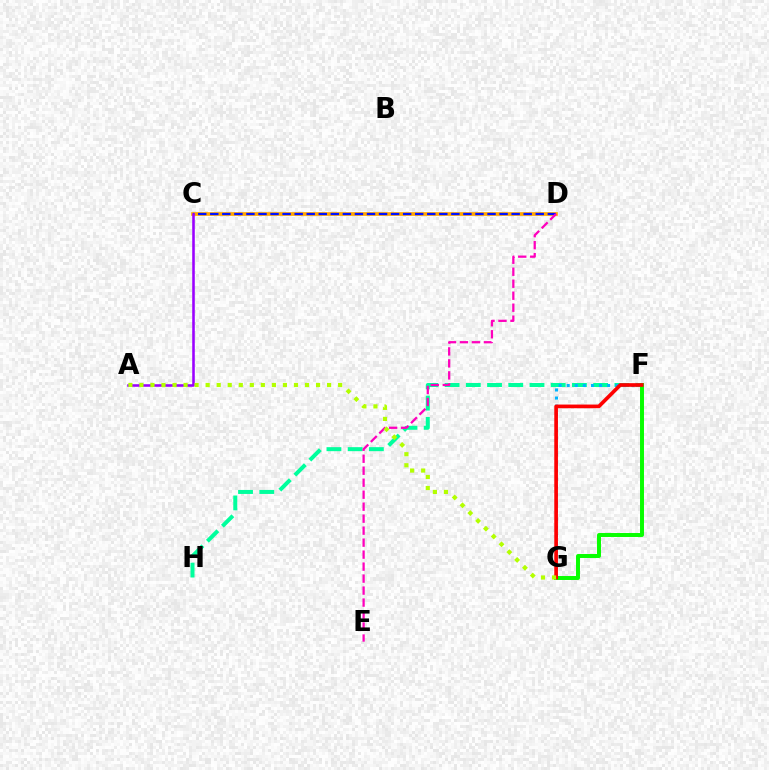{('C', 'D'): [{'color': '#ffa500', 'line_style': 'solid', 'thickness': 2.64}, {'color': '#0010ff', 'line_style': 'dashed', 'thickness': 1.64}], ('F', 'H'): [{'color': '#00ff9d', 'line_style': 'dashed', 'thickness': 2.88}], ('F', 'G'): [{'color': '#00b5ff', 'line_style': 'dotted', 'thickness': 2.2}, {'color': '#08ff00', 'line_style': 'solid', 'thickness': 2.85}, {'color': '#ff0000', 'line_style': 'solid', 'thickness': 2.64}], ('A', 'C'): [{'color': '#9b00ff', 'line_style': 'solid', 'thickness': 1.85}], ('D', 'E'): [{'color': '#ff00bd', 'line_style': 'dashed', 'thickness': 1.63}], ('A', 'G'): [{'color': '#b3ff00', 'line_style': 'dotted', 'thickness': 3.0}]}